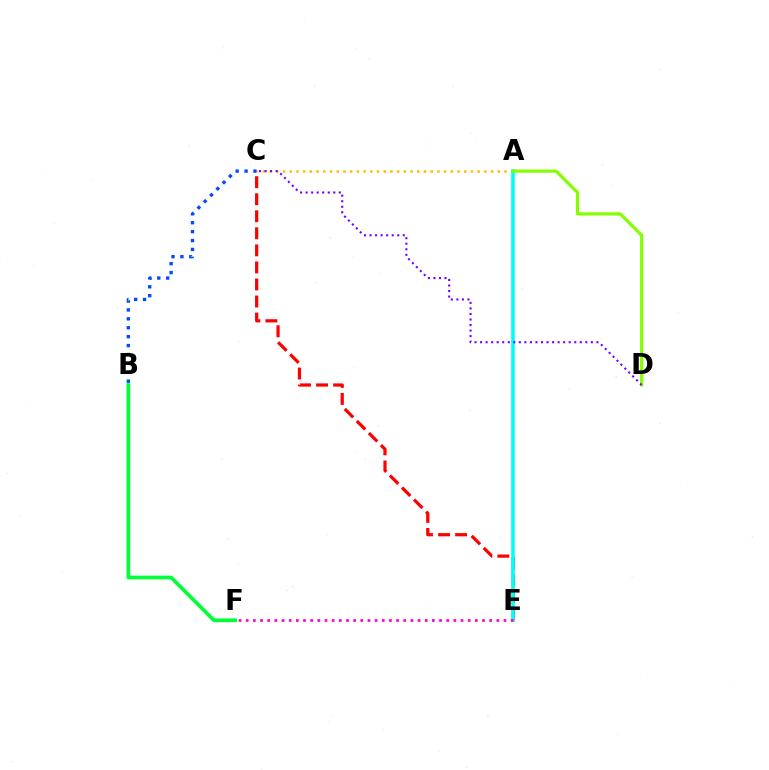{('B', 'F'): [{'color': '#00ff39', 'line_style': 'solid', 'thickness': 2.66}], ('C', 'E'): [{'color': '#ff0000', 'line_style': 'dashed', 'thickness': 2.32}], ('A', 'C'): [{'color': '#ffbd00', 'line_style': 'dotted', 'thickness': 1.82}], ('A', 'E'): [{'color': '#00fff6', 'line_style': 'solid', 'thickness': 2.63}], ('E', 'F'): [{'color': '#ff00cf', 'line_style': 'dotted', 'thickness': 1.95}], ('A', 'D'): [{'color': '#84ff00', 'line_style': 'solid', 'thickness': 2.3}], ('B', 'C'): [{'color': '#004bff', 'line_style': 'dotted', 'thickness': 2.42}], ('C', 'D'): [{'color': '#7200ff', 'line_style': 'dotted', 'thickness': 1.51}]}